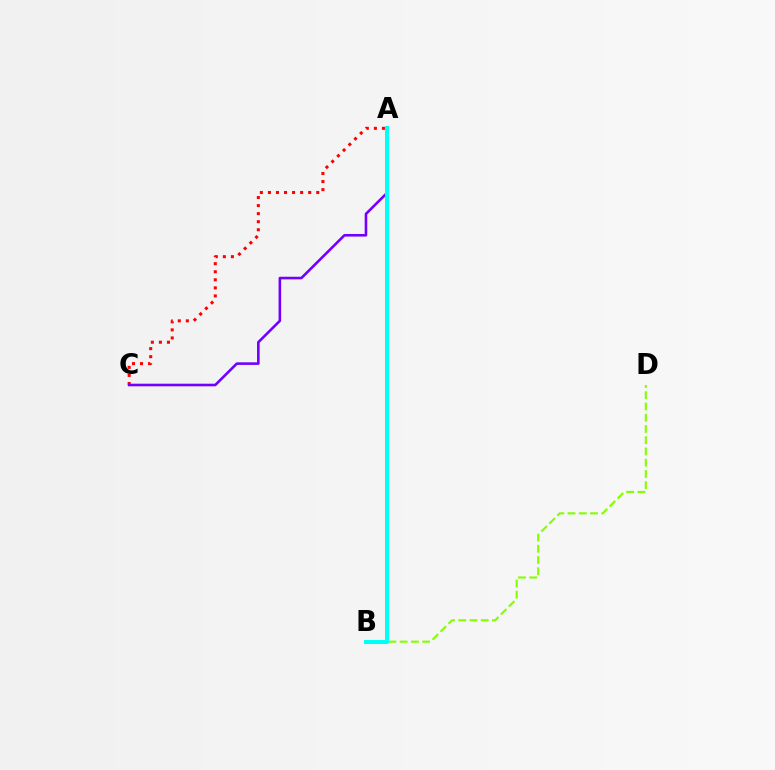{('B', 'D'): [{'color': '#84ff00', 'line_style': 'dashed', 'thickness': 1.53}], ('A', 'C'): [{'color': '#ff0000', 'line_style': 'dotted', 'thickness': 2.19}, {'color': '#7200ff', 'line_style': 'solid', 'thickness': 1.87}], ('A', 'B'): [{'color': '#00fff6', 'line_style': 'solid', 'thickness': 2.91}]}